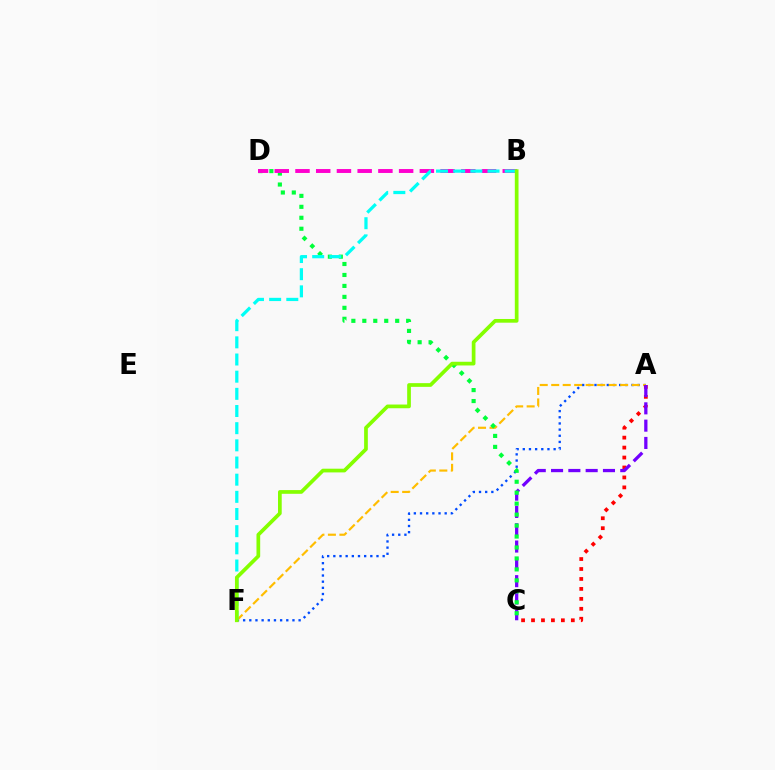{('A', 'F'): [{'color': '#004bff', 'line_style': 'dotted', 'thickness': 1.68}, {'color': '#ffbd00', 'line_style': 'dashed', 'thickness': 1.56}], ('A', 'C'): [{'color': '#ff0000', 'line_style': 'dotted', 'thickness': 2.7}, {'color': '#7200ff', 'line_style': 'dashed', 'thickness': 2.35}], ('C', 'D'): [{'color': '#00ff39', 'line_style': 'dotted', 'thickness': 2.98}], ('B', 'D'): [{'color': '#ff00cf', 'line_style': 'dashed', 'thickness': 2.82}], ('B', 'F'): [{'color': '#00fff6', 'line_style': 'dashed', 'thickness': 2.33}, {'color': '#84ff00', 'line_style': 'solid', 'thickness': 2.67}]}